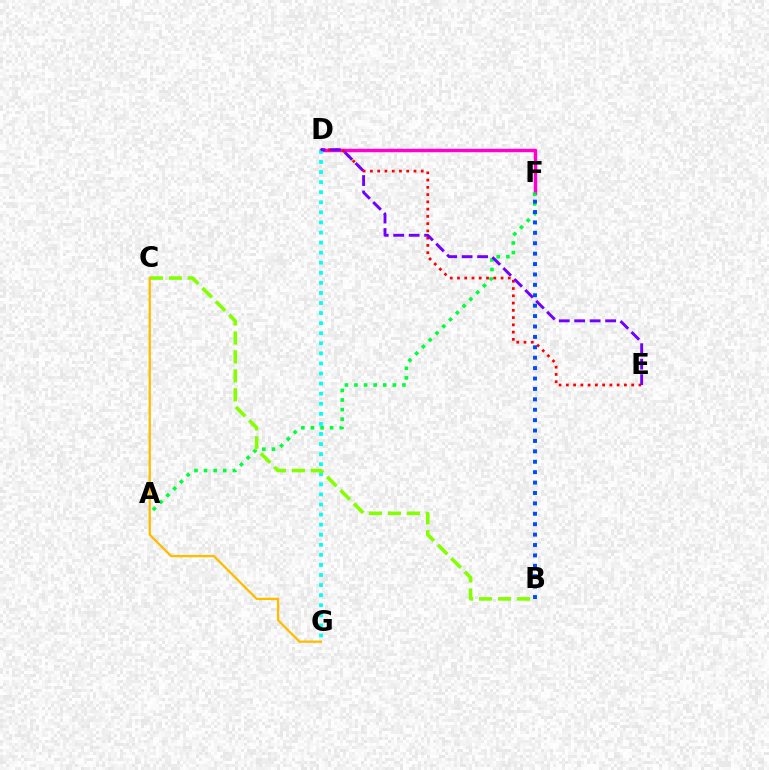{('D', 'F'): [{'color': '#ff00cf', 'line_style': 'solid', 'thickness': 2.48}], ('A', 'F'): [{'color': '#00ff39', 'line_style': 'dotted', 'thickness': 2.6}], ('D', 'G'): [{'color': '#00fff6', 'line_style': 'dotted', 'thickness': 2.74}], ('D', 'E'): [{'color': '#ff0000', 'line_style': 'dotted', 'thickness': 1.97}, {'color': '#7200ff', 'line_style': 'dashed', 'thickness': 2.1}], ('B', 'F'): [{'color': '#004bff', 'line_style': 'dotted', 'thickness': 2.83}], ('B', 'C'): [{'color': '#84ff00', 'line_style': 'dashed', 'thickness': 2.58}], ('C', 'G'): [{'color': '#ffbd00', 'line_style': 'solid', 'thickness': 1.67}]}